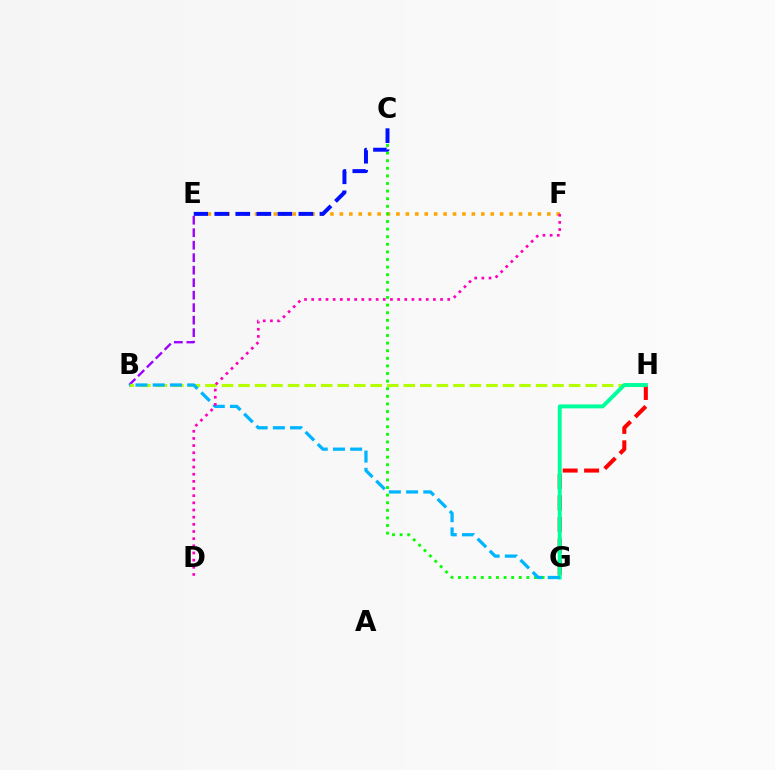{('B', 'E'): [{'color': '#9b00ff', 'line_style': 'dashed', 'thickness': 1.7}], ('B', 'H'): [{'color': '#b3ff00', 'line_style': 'dashed', 'thickness': 2.25}], ('G', 'H'): [{'color': '#ff0000', 'line_style': 'dashed', 'thickness': 2.91}, {'color': '#00ff9d', 'line_style': 'solid', 'thickness': 2.83}], ('E', 'F'): [{'color': '#ffa500', 'line_style': 'dotted', 'thickness': 2.56}], ('C', 'G'): [{'color': '#08ff00', 'line_style': 'dotted', 'thickness': 2.07}], ('C', 'E'): [{'color': '#0010ff', 'line_style': 'dashed', 'thickness': 2.86}], ('B', 'G'): [{'color': '#00b5ff', 'line_style': 'dashed', 'thickness': 2.34}], ('D', 'F'): [{'color': '#ff00bd', 'line_style': 'dotted', 'thickness': 1.95}]}